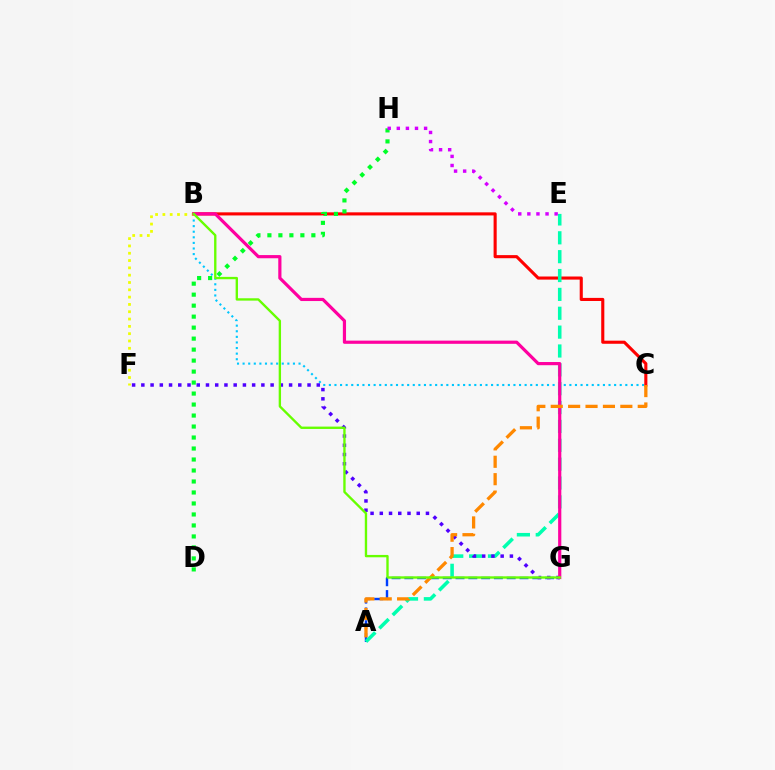{('B', 'C'): [{'color': '#00c7ff', 'line_style': 'dotted', 'thickness': 1.52}, {'color': '#ff0000', 'line_style': 'solid', 'thickness': 2.23}], ('A', 'G'): [{'color': '#003fff', 'line_style': 'dashed', 'thickness': 1.74}], ('B', 'F'): [{'color': '#eeff00', 'line_style': 'dotted', 'thickness': 1.99}], ('A', 'E'): [{'color': '#00ffaf', 'line_style': 'dashed', 'thickness': 2.56}], ('F', 'G'): [{'color': '#4f00ff', 'line_style': 'dotted', 'thickness': 2.51}], ('D', 'H'): [{'color': '#00ff27', 'line_style': 'dotted', 'thickness': 2.99}], ('B', 'G'): [{'color': '#ff00a0', 'line_style': 'solid', 'thickness': 2.29}, {'color': '#66ff00', 'line_style': 'solid', 'thickness': 1.7}], ('E', 'H'): [{'color': '#d600ff', 'line_style': 'dotted', 'thickness': 2.47}], ('A', 'C'): [{'color': '#ff8800', 'line_style': 'dashed', 'thickness': 2.36}]}